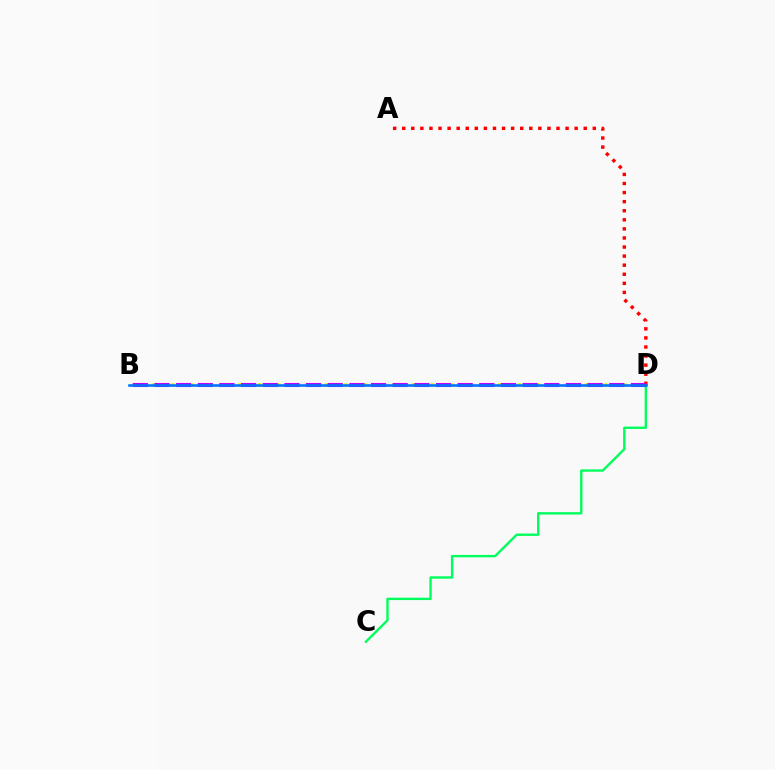{('B', 'D'): [{'color': '#d1ff00', 'line_style': 'dotted', 'thickness': 2.61}, {'color': '#b900ff', 'line_style': 'dashed', 'thickness': 2.94}, {'color': '#0074ff', 'line_style': 'solid', 'thickness': 1.86}], ('C', 'D'): [{'color': '#00ff5c', 'line_style': 'solid', 'thickness': 1.71}], ('A', 'D'): [{'color': '#ff0000', 'line_style': 'dotted', 'thickness': 2.47}]}